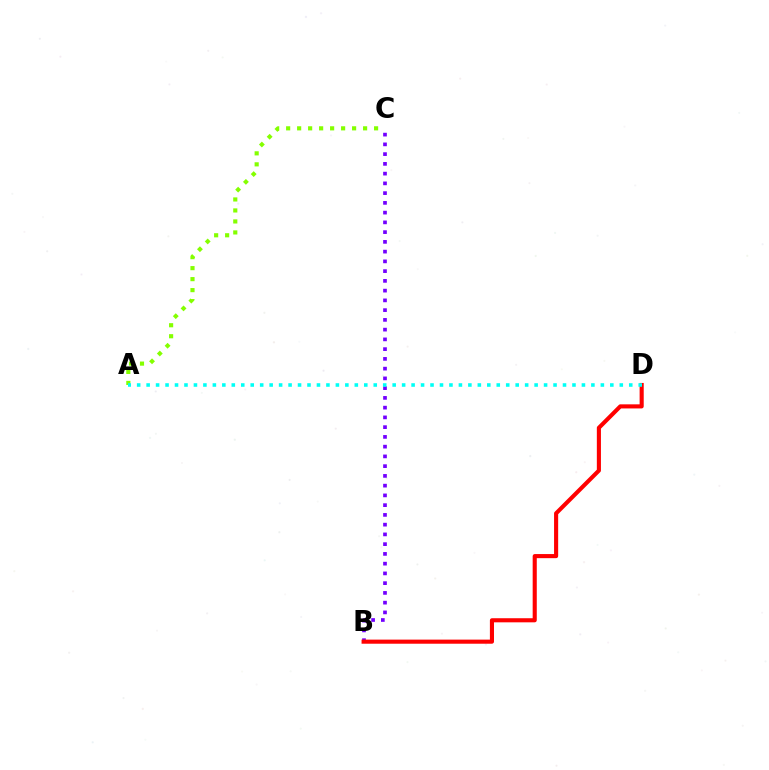{('B', 'C'): [{'color': '#7200ff', 'line_style': 'dotted', 'thickness': 2.65}], ('B', 'D'): [{'color': '#ff0000', 'line_style': 'solid', 'thickness': 2.95}], ('A', 'C'): [{'color': '#84ff00', 'line_style': 'dotted', 'thickness': 2.99}], ('A', 'D'): [{'color': '#00fff6', 'line_style': 'dotted', 'thickness': 2.57}]}